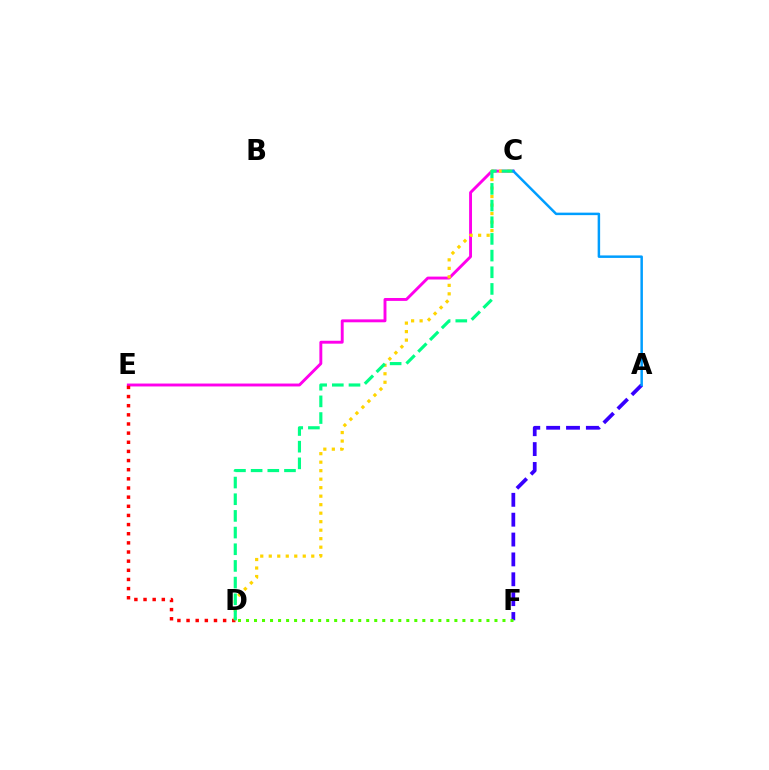{('C', 'E'): [{'color': '#ff00ed', 'line_style': 'solid', 'thickness': 2.09}], ('D', 'E'): [{'color': '#ff0000', 'line_style': 'dotted', 'thickness': 2.48}], ('A', 'F'): [{'color': '#3700ff', 'line_style': 'dashed', 'thickness': 2.7}], ('C', 'D'): [{'color': '#ffd500', 'line_style': 'dotted', 'thickness': 2.31}, {'color': '#00ff86', 'line_style': 'dashed', 'thickness': 2.27}], ('A', 'C'): [{'color': '#009eff', 'line_style': 'solid', 'thickness': 1.79}], ('D', 'F'): [{'color': '#4fff00', 'line_style': 'dotted', 'thickness': 2.18}]}